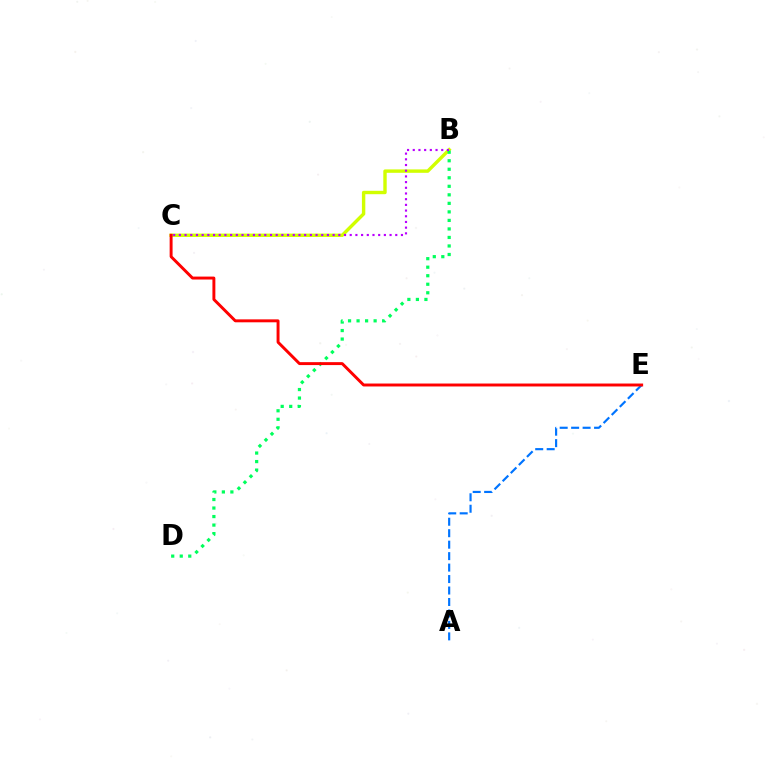{('A', 'E'): [{'color': '#0074ff', 'line_style': 'dashed', 'thickness': 1.56}], ('B', 'C'): [{'color': '#d1ff00', 'line_style': 'solid', 'thickness': 2.45}, {'color': '#b900ff', 'line_style': 'dotted', 'thickness': 1.55}], ('B', 'D'): [{'color': '#00ff5c', 'line_style': 'dotted', 'thickness': 2.32}], ('C', 'E'): [{'color': '#ff0000', 'line_style': 'solid', 'thickness': 2.11}]}